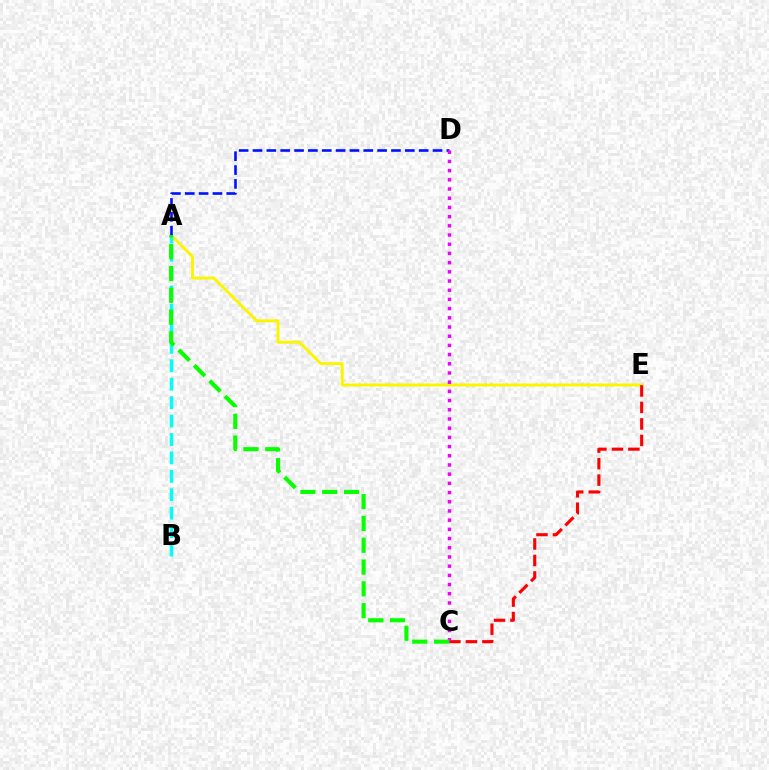{('A', 'E'): [{'color': '#fcf500', 'line_style': 'solid', 'thickness': 2.12}], ('A', 'B'): [{'color': '#00fff6', 'line_style': 'dashed', 'thickness': 2.5}], ('A', 'D'): [{'color': '#0010ff', 'line_style': 'dashed', 'thickness': 1.88}], ('C', 'E'): [{'color': '#ff0000', 'line_style': 'dashed', 'thickness': 2.24}], ('C', 'D'): [{'color': '#ee00ff', 'line_style': 'dotted', 'thickness': 2.5}], ('A', 'C'): [{'color': '#08ff00', 'line_style': 'dashed', 'thickness': 2.96}]}